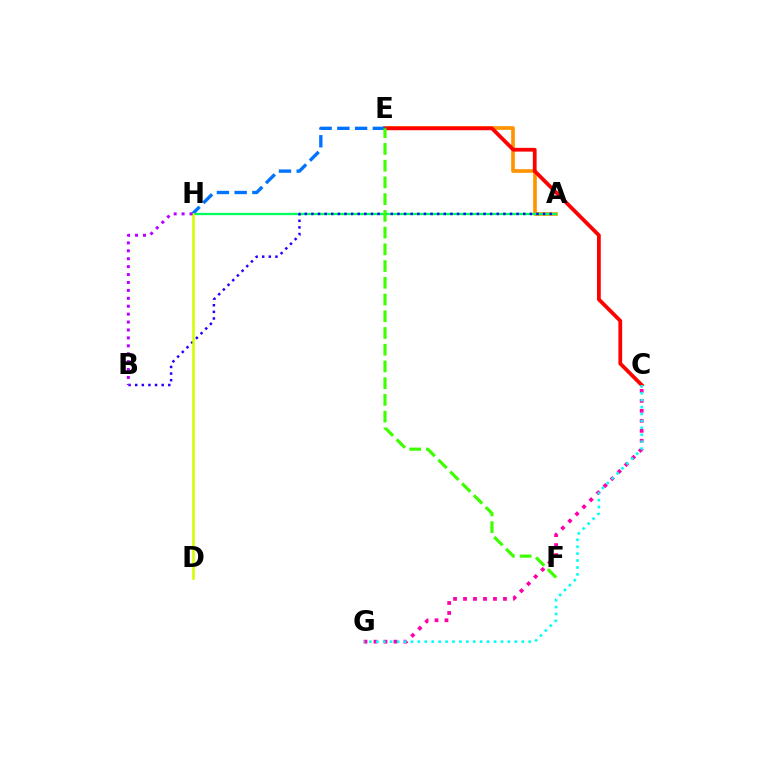{('A', 'E'): [{'color': '#ff9400', 'line_style': 'solid', 'thickness': 2.64}], ('C', 'G'): [{'color': '#ff00ac', 'line_style': 'dotted', 'thickness': 2.71}, {'color': '#00fff6', 'line_style': 'dotted', 'thickness': 1.88}], ('A', 'H'): [{'color': '#00ff5c', 'line_style': 'solid', 'thickness': 1.67}], ('A', 'B'): [{'color': '#2500ff', 'line_style': 'dotted', 'thickness': 1.8}], ('C', 'E'): [{'color': '#ff0000', 'line_style': 'solid', 'thickness': 2.72}], ('E', 'H'): [{'color': '#0074ff', 'line_style': 'dashed', 'thickness': 2.41}], ('D', 'H'): [{'color': '#d1ff00', 'line_style': 'solid', 'thickness': 1.84}], ('B', 'H'): [{'color': '#b900ff', 'line_style': 'dotted', 'thickness': 2.15}], ('E', 'F'): [{'color': '#3dff00', 'line_style': 'dashed', 'thickness': 2.27}]}